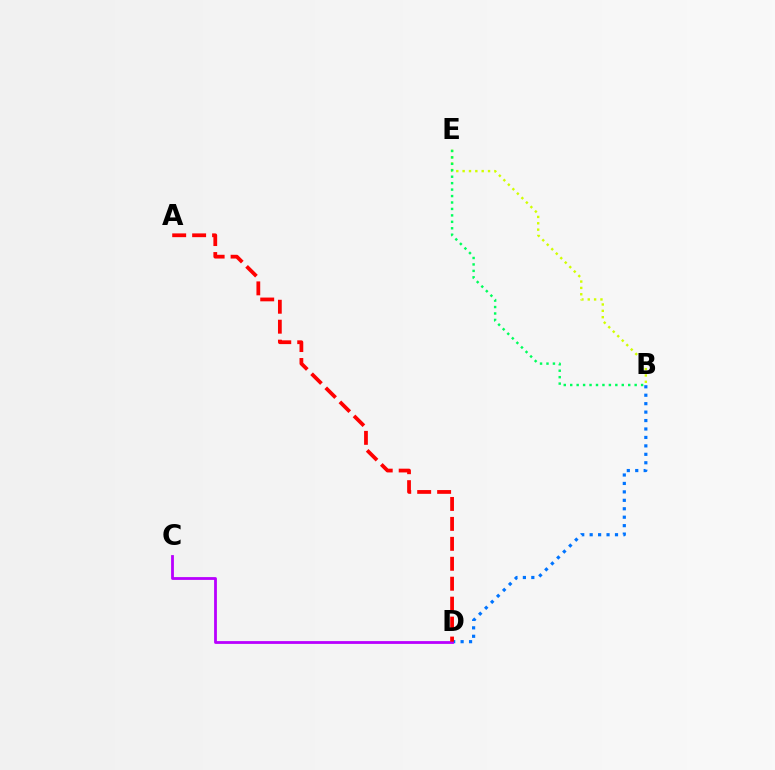{('B', 'D'): [{'color': '#0074ff', 'line_style': 'dotted', 'thickness': 2.29}], ('B', 'E'): [{'color': '#d1ff00', 'line_style': 'dotted', 'thickness': 1.73}, {'color': '#00ff5c', 'line_style': 'dotted', 'thickness': 1.75}], ('C', 'D'): [{'color': '#b900ff', 'line_style': 'solid', 'thickness': 2.01}], ('A', 'D'): [{'color': '#ff0000', 'line_style': 'dashed', 'thickness': 2.71}]}